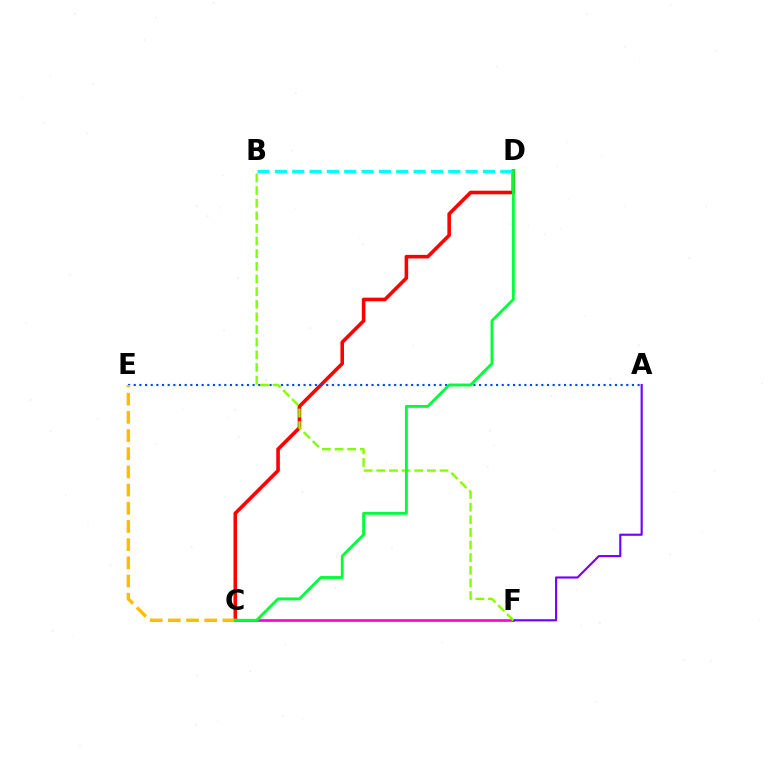{('C', 'D'): [{'color': '#ff0000', 'line_style': 'solid', 'thickness': 2.58}, {'color': '#00ff39', 'line_style': 'solid', 'thickness': 2.07}], ('C', 'F'): [{'color': '#ff00cf', 'line_style': 'solid', 'thickness': 1.9}], ('A', 'F'): [{'color': '#7200ff', 'line_style': 'solid', 'thickness': 1.54}], ('A', 'E'): [{'color': '#004bff', 'line_style': 'dotted', 'thickness': 1.54}], ('B', 'F'): [{'color': '#84ff00', 'line_style': 'dashed', 'thickness': 1.72}], ('B', 'D'): [{'color': '#00fff6', 'line_style': 'dashed', 'thickness': 2.36}], ('C', 'E'): [{'color': '#ffbd00', 'line_style': 'dashed', 'thickness': 2.47}]}